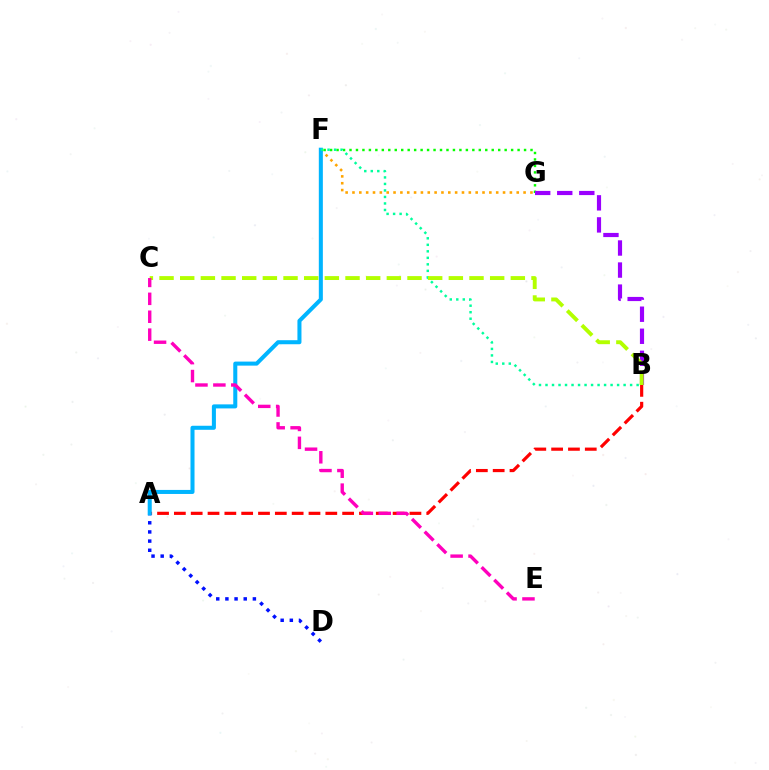{('F', 'G'): [{'color': '#ffa500', 'line_style': 'dotted', 'thickness': 1.86}, {'color': '#08ff00', 'line_style': 'dotted', 'thickness': 1.76}], ('A', 'B'): [{'color': '#ff0000', 'line_style': 'dashed', 'thickness': 2.29}], ('A', 'D'): [{'color': '#0010ff', 'line_style': 'dotted', 'thickness': 2.49}], ('B', 'G'): [{'color': '#9b00ff', 'line_style': 'dashed', 'thickness': 3.0}], ('A', 'F'): [{'color': '#00b5ff', 'line_style': 'solid', 'thickness': 2.91}], ('B', 'F'): [{'color': '#00ff9d', 'line_style': 'dotted', 'thickness': 1.77}], ('B', 'C'): [{'color': '#b3ff00', 'line_style': 'dashed', 'thickness': 2.81}], ('C', 'E'): [{'color': '#ff00bd', 'line_style': 'dashed', 'thickness': 2.43}]}